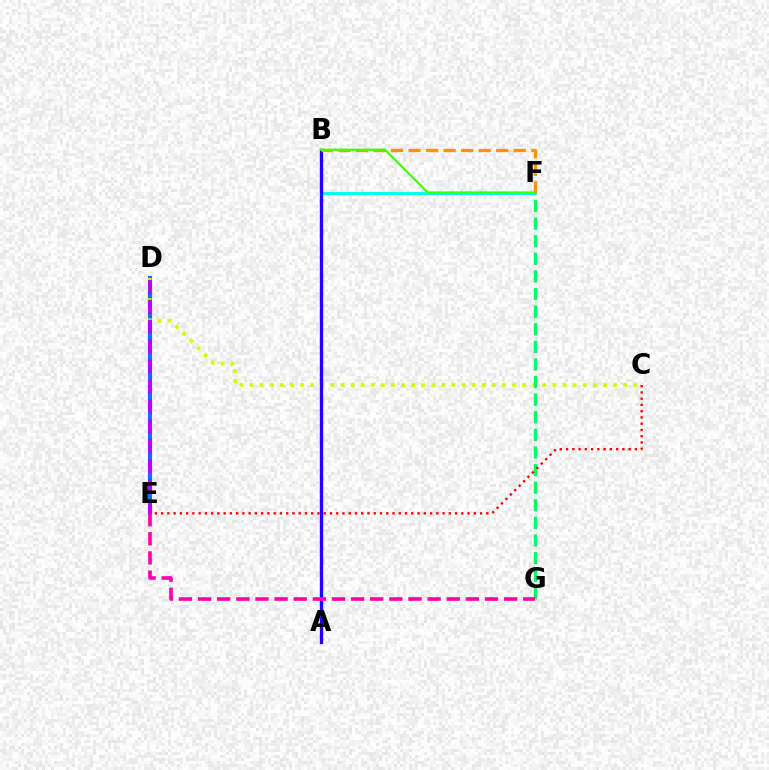{('D', 'E'): [{'color': '#0074ff', 'line_style': 'solid', 'thickness': 2.95}, {'color': '#b900ff', 'line_style': 'dashed', 'thickness': 2.71}], ('B', 'F'): [{'color': '#00fff6', 'line_style': 'solid', 'thickness': 2.2}, {'color': '#ff9400', 'line_style': 'dashed', 'thickness': 2.38}, {'color': '#3dff00', 'line_style': 'solid', 'thickness': 1.57}], ('C', 'D'): [{'color': '#d1ff00', 'line_style': 'dotted', 'thickness': 2.74}], ('F', 'G'): [{'color': '#00ff5c', 'line_style': 'dashed', 'thickness': 2.39}], ('C', 'E'): [{'color': '#ff0000', 'line_style': 'dotted', 'thickness': 1.7}], ('A', 'B'): [{'color': '#2500ff', 'line_style': 'solid', 'thickness': 2.39}], ('E', 'G'): [{'color': '#ff00ac', 'line_style': 'dashed', 'thickness': 2.6}]}